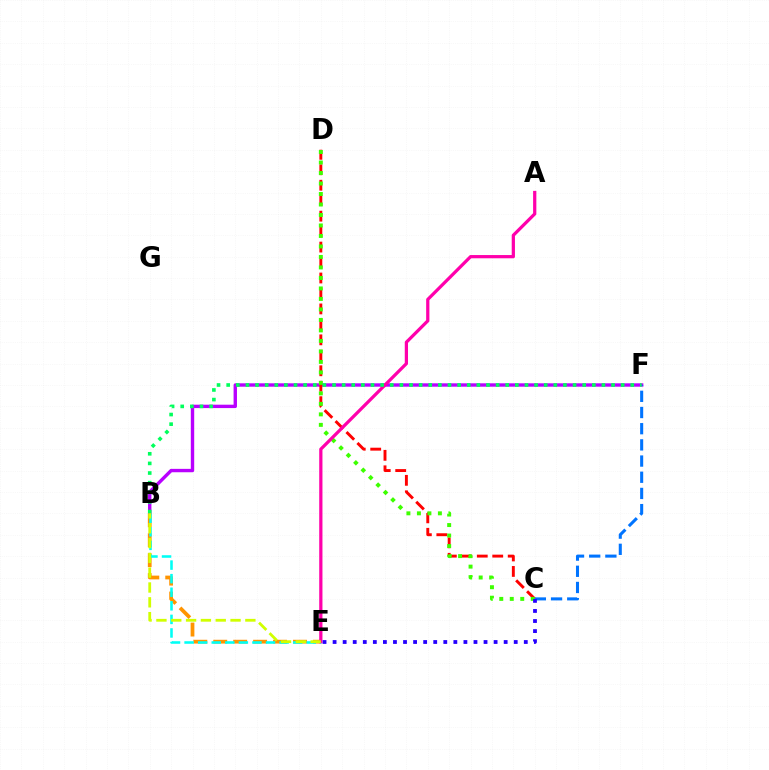{('B', 'F'): [{'color': '#b900ff', 'line_style': 'solid', 'thickness': 2.44}, {'color': '#00ff5c', 'line_style': 'dotted', 'thickness': 2.61}], ('C', 'D'): [{'color': '#ff0000', 'line_style': 'dashed', 'thickness': 2.1}, {'color': '#3dff00', 'line_style': 'dotted', 'thickness': 2.85}], ('C', 'F'): [{'color': '#0074ff', 'line_style': 'dashed', 'thickness': 2.2}], ('B', 'E'): [{'color': '#ff9400', 'line_style': 'dashed', 'thickness': 2.71}, {'color': '#00fff6', 'line_style': 'dashed', 'thickness': 1.84}, {'color': '#d1ff00', 'line_style': 'dashed', 'thickness': 2.01}], ('A', 'E'): [{'color': '#ff00ac', 'line_style': 'solid', 'thickness': 2.33}], ('C', 'E'): [{'color': '#2500ff', 'line_style': 'dotted', 'thickness': 2.73}]}